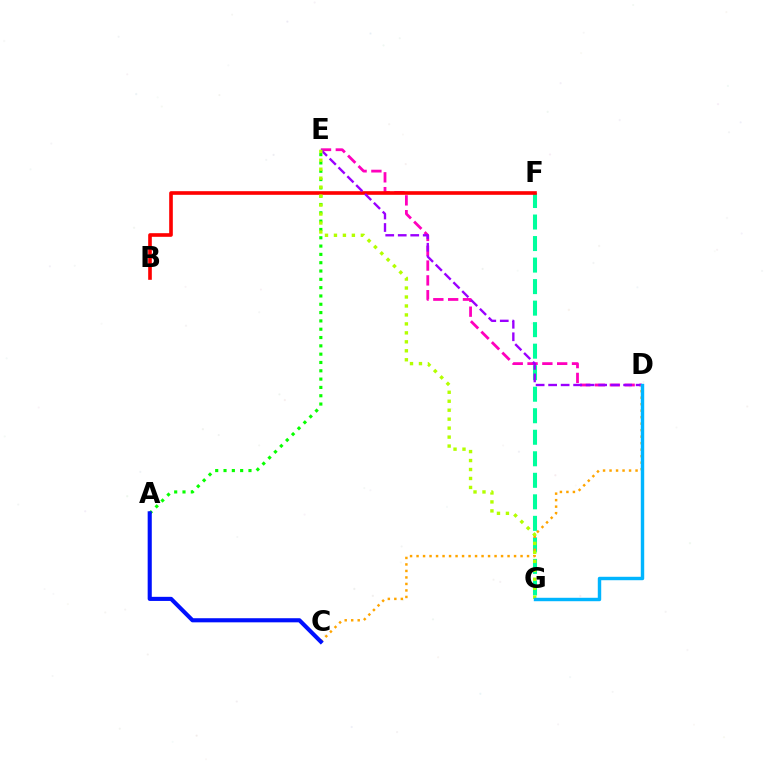{('D', 'E'): [{'color': '#ff00bd', 'line_style': 'dashed', 'thickness': 2.01}, {'color': '#9b00ff', 'line_style': 'dashed', 'thickness': 1.7}], ('A', 'E'): [{'color': '#08ff00', 'line_style': 'dotted', 'thickness': 2.26}], ('F', 'G'): [{'color': '#00ff9d', 'line_style': 'dashed', 'thickness': 2.92}], ('B', 'F'): [{'color': '#ff0000', 'line_style': 'solid', 'thickness': 2.62}], ('C', 'D'): [{'color': '#ffa500', 'line_style': 'dotted', 'thickness': 1.77}], ('A', 'C'): [{'color': '#0010ff', 'line_style': 'solid', 'thickness': 2.96}], ('E', 'G'): [{'color': '#b3ff00', 'line_style': 'dotted', 'thickness': 2.44}], ('D', 'G'): [{'color': '#00b5ff', 'line_style': 'solid', 'thickness': 2.47}]}